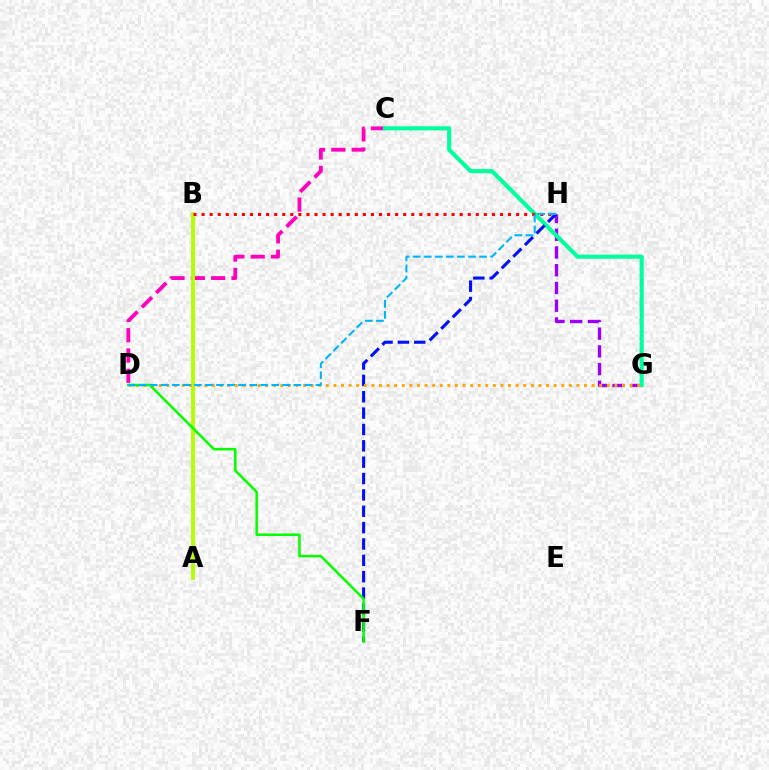{('C', 'D'): [{'color': '#ff00bd', 'line_style': 'dashed', 'thickness': 2.76}], ('G', 'H'): [{'color': '#9b00ff', 'line_style': 'dashed', 'thickness': 2.41}], ('A', 'B'): [{'color': '#b3ff00', 'line_style': 'solid', 'thickness': 2.8}], ('C', 'G'): [{'color': '#00ff9d', 'line_style': 'solid', 'thickness': 2.97}], ('B', 'H'): [{'color': '#ff0000', 'line_style': 'dotted', 'thickness': 2.19}], ('F', 'H'): [{'color': '#0010ff', 'line_style': 'dashed', 'thickness': 2.22}], ('D', 'G'): [{'color': '#ffa500', 'line_style': 'dotted', 'thickness': 2.06}], ('D', 'F'): [{'color': '#08ff00', 'line_style': 'solid', 'thickness': 1.84}], ('D', 'H'): [{'color': '#00b5ff', 'line_style': 'dashed', 'thickness': 1.5}]}